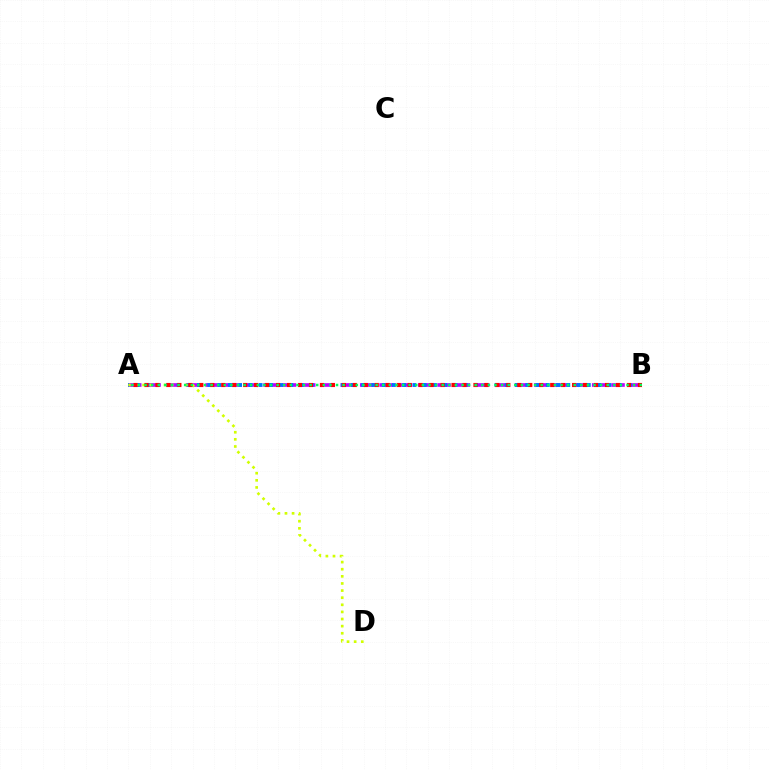{('A', 'B'): [{'color': '#b900ff', 'line_style': 'dashed', 'thickness': 2.63}, {'color': '#0074ff', 'line_style': 'dotted', 'thickness': 2.79}, {'color': '#ff0000', 'line_style': 'dotted', 'thickness': 2.98}, {'color': '#00ff5c', 'line_style': 'dotted', 'thickness': 1.79}], ('A', 'D'): [{'color': '#d1ff00', 'line_style': 'dotted', 'thickness': 1.93}]}